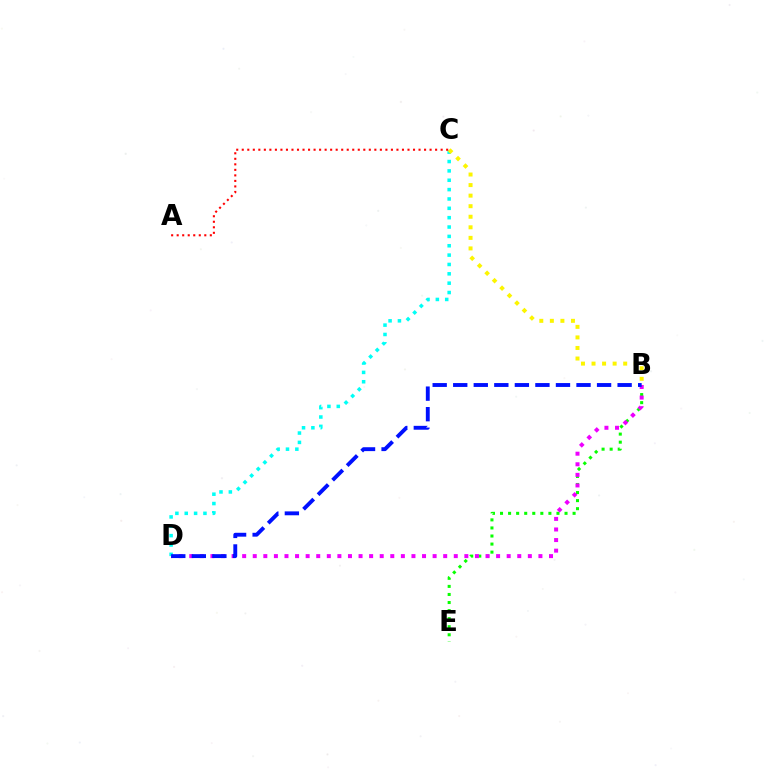{('B', 'E'): [{'color': '#08ff00', 'line_style': 'dotted', 'thickness': 2.19}], ('B', 'D'): [{'color': '#ee00ff', 'line_style': 'dotted', 'thickness': 2.87}, {'color': '#0010ff', 'line_style': 'dashed', 'thickness': 2.79}], ('C', 'D'): [{'color': '#00fff6', 'line_style': 'dotted', 'thickness': 2.54}], ('B', 'C'): [{'color': '#fcf500', 'line_style': 'dotted', 'thickness': 2.87}], ('A', 'C'): [{'color': '#ff0000', 'line_style': 'dotted', 'thickness': 1.5}]}